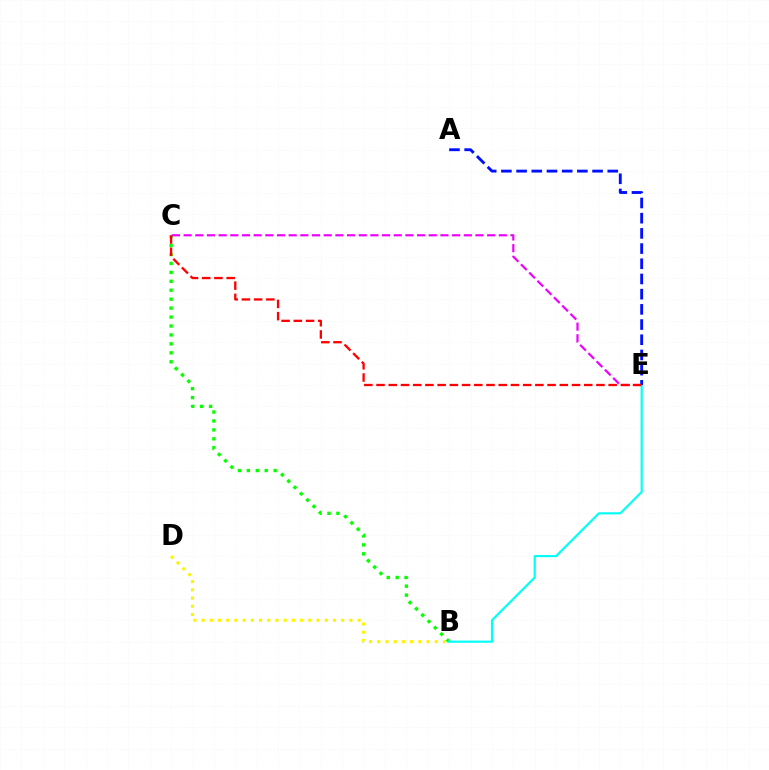{('B', 'D'): [{'color': '#fcf500', 'line_style': 'dotted', 'thickness': 2.23}], ('B', 'C'): [{'color': '#08ff00', 'line_style': 'dotted', 'thickness': 2.43}], ('C', 'E'): [{'color': '#ee00ff', 'line_style': 'dashed', 'thickness': 1.59}, {'color': '#ff0000', 'line_style': 'dashed', 'thickness': 1.66}], ('B', 'E'): [{'color': '#00fff6', 'line_style': 'solid', 'thickness': 1.55}], ('A', 'E'): [{'color': '#0010ff', 'line_style': 'dashed', 'thickness': 2.06}]}